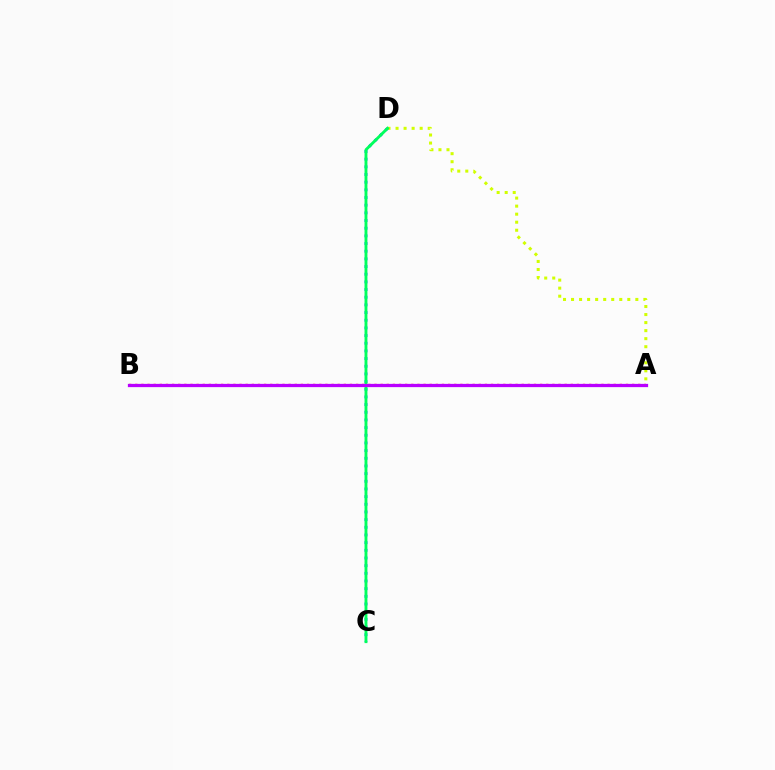{('A', 'B'): [{'color': '#ff0000', 'line_style': 'dotted', 'thickness': 1.67}, {'color': '#b900ff', 'line_style': 'solid', 'thickness': 2.35}], ('A', 'D'): [{'color': '#d1ff00', 'line_style': 'dotted', 'thickness': 2.18}], ('C', 'D'): [{'color': '#0074ff', 'line_style': 'dotted', 'thickness': 2.08}, {'color': '#00ff5c', 'line_style': 'solid', 'thickness': 2.08}]}